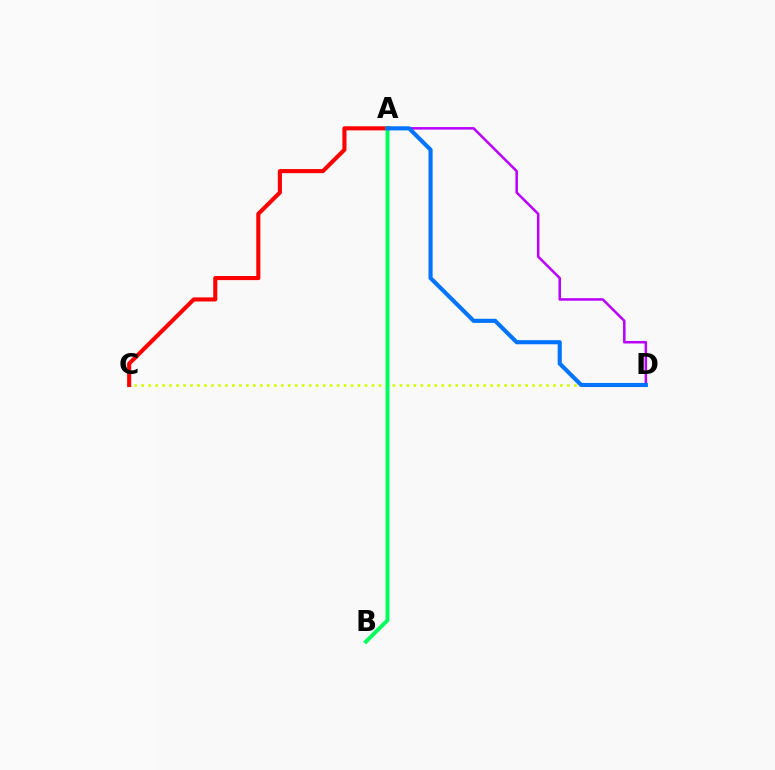{('C', 'D'): [{'color': '#d1ff00', 'line_style': 'dotted', 'thickness': 1.9}], ('A', 'D'): [{'color': '#b900ff', 'line_style': 'solid', 'thickness': 1.82}, {'color': '#0074ff', 'line_style': 'solid', 'thickness': 2.97}], ('A', 'C'): [{'color': '#ff0000', 'line_style': 'solid', 'thickness': 2.95}], ('A', 'B'): [{'color': '#00ff5c', 'line_style': 'solid', 'thickness': 2.82}]}